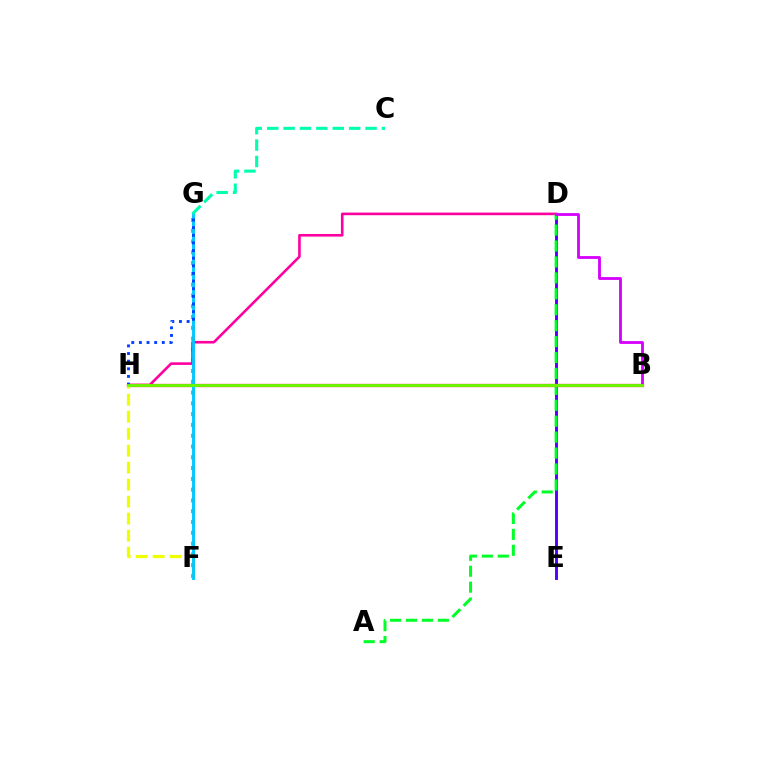{('D', 'E'): [{'color': '#4f00ff', 'line_style': 'solid', 'thickness': 2.09}], ('F', 'G'): [{'color': '#ff8800', 'line_style': 'dotted', 'thickness': 2.93}, {'color': '#00c7ff', 'line_style': 'solid', 'thickness': 2.09}], ('D', 'H'): [{'color': '#ff00a0', 'line_style': 'solid', 'thickness': 1.88}], ('A', 'D'): [{'color': '#00ff27', 'line_style': 'dashed', 'thickness': 2.16}], ('B', 'H'): [{'color': '#ff0000', 'line_style': 'solid', 'thickness': 2.34}, {'color': '#66ff00', 'line_style': 'solid', 'thickness': 2.02}], ('B', 'D'): [{'color': '#d600ff', 'line_style': 'solid', 'thickness': 2.04}], ('F', 'H'): [{'color': '#eeff00', 'line_style': 'dashed', 'thickness': 2.31}], ('G', 'H'): [{'color': '#003fff', 'line_style': 'dotted', 'thickness': 2.07}], ('C', 'G'): [{'color': '#00ffaf', 'line_style': 'dashed', 'thickness': 2.23}]}